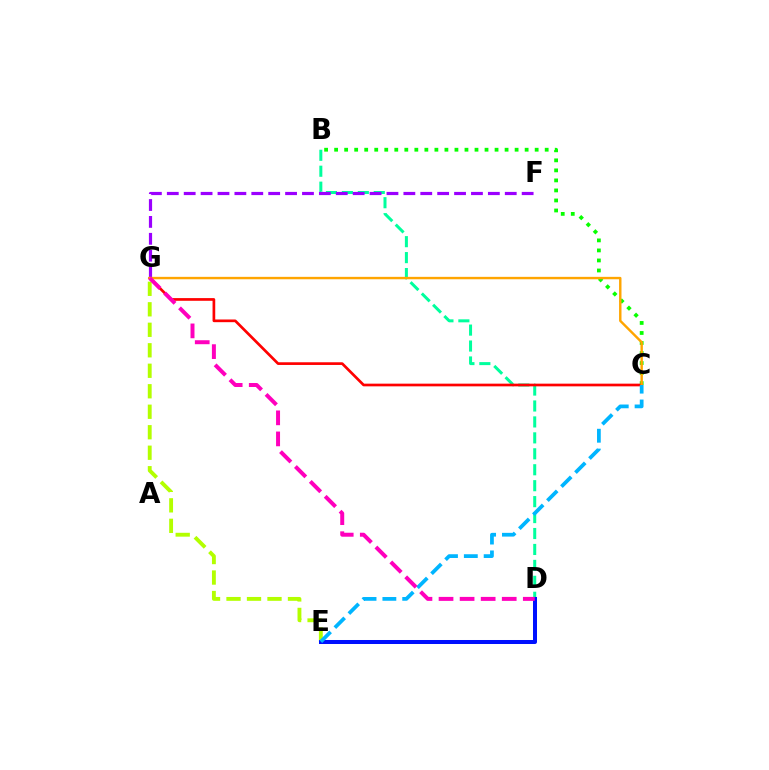{('B', 'C'): [{'color': '#08ff00', 'line_style': 'dotted', 'thickness': 2.72}], ('B', 'D'): [{'color': '#00ff9d', 'line_style': 'dashed', 'thickness': 2.17}], ('C', 'G'): [{'color': '#ff0000', 'line_style': 'solid', 'thickness': 1.94}, {'color': '#ffa500', 'line_style': 'solid', 'thickness': 1.74}], ('E', 'G'): [{'color': '#b3ff00', 'line_style': 'dashed', 'thickness': 2.78}], ('F', 'G'): [{'color': '#9b00ff', 'line_style': 'dashed', 'thickness': 2.3}], ('D', 'E'): [{'color': '#0010ff', 'line_style': 'solid', 'thickness': 2.89}], ('C', 'E'): [{'color': '#00b5ff', 'line_style': 'dashed', 'thickness': 2.69}], ('D', 'G'): [{'color': '#ff00bd', 'line_style': 'dashed', 'thickness': 2.86}]}